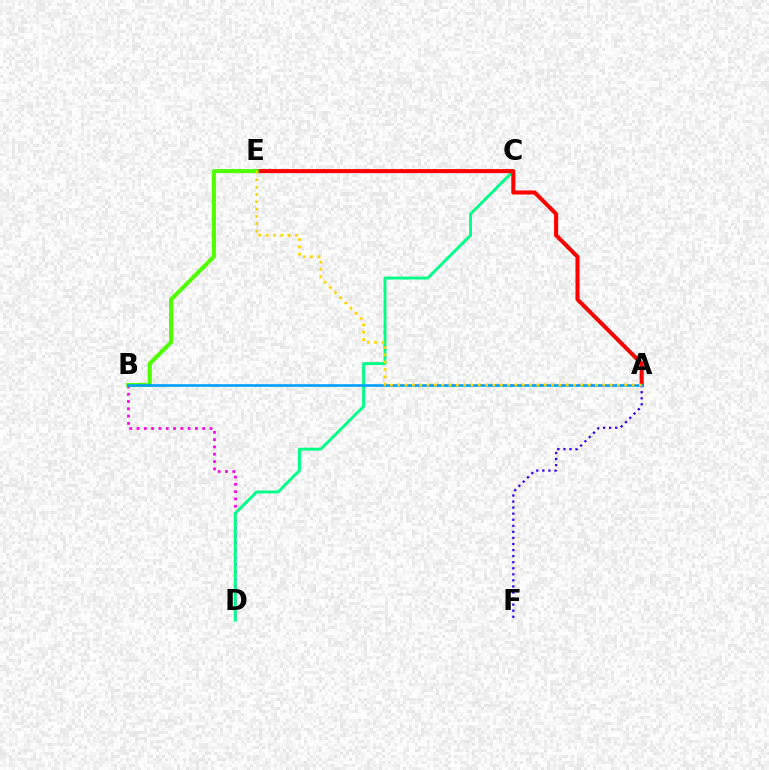{('A', 'F'): [{'color': '#3700ff', 'line_style': 'dotted', 'thickness': 1.65}], ('B', 'D'): [{'color': '#ff00ed', 'line_style': 'dotted', 'thickness': 1.98}], ('C', 'D'): [{'color': '#00ff86', 'line_style': 'solid', 'thickness': 2.09}], ('A', 'E'): [{'color': '#ff0000', 'line_style': 'solid', 'thickness': 2.92}, {'color': '#ffd500', 'line_style': 'dotted', 'thickness': 1.99}], ('B', 'E'): [{'color': '#4fff00', 'line_style': 'solid', 'thickness': 2.93}], ('A', 'B'): [{'color': '#009eff', 'line_style': 'solid', 'thickness': 1.86}]}